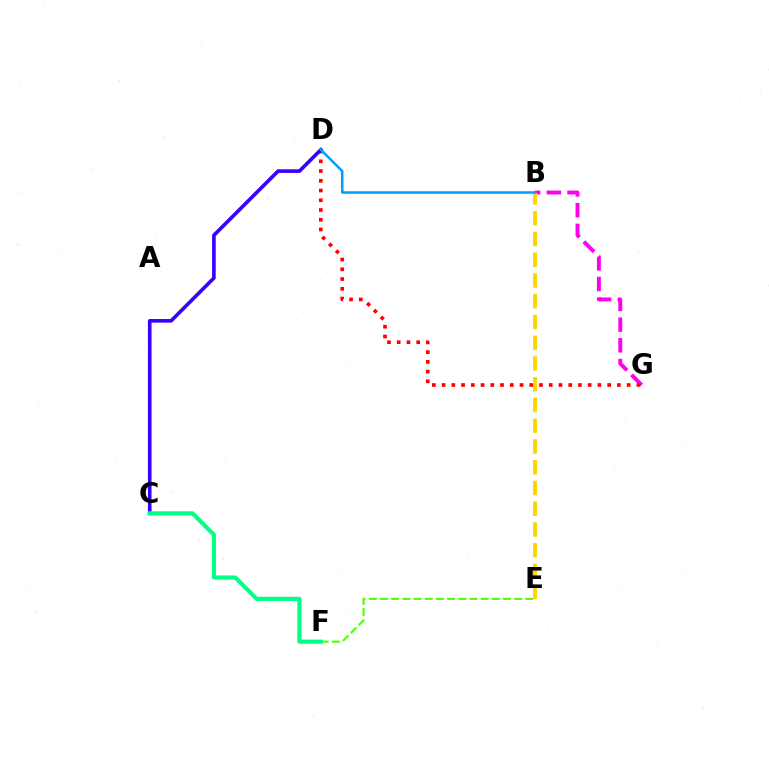{('E', 'F'): [{'color': '#4fff00', 'line_style': 'dashed', 'thickness': 1.52}], ('B', 'G'): [{'color': '#ff00ed', 'line_style': 'dashed', 'thickness': 2.81}], ('D', 'G'): [{'color': '#ff0000', 'line_style': 'dotted', 'thickness': 2.65}], ('C', 'D'): [{'color': '#3700ff', 'line_style': 'solid', 'thickness': 2.61}], ('B', 'E'): [{'color': '#ffd500', 'line_style': 'dashed', 'thickness': 2.82}], ('B', 'D'): [{'color': '#009eff', 'line_style': 'solid', 'thickness': 1.83}], ('C', 'F'): [{'color': '#00ff86', 'line_style': 'solid', 'thickness': 2.97}]}